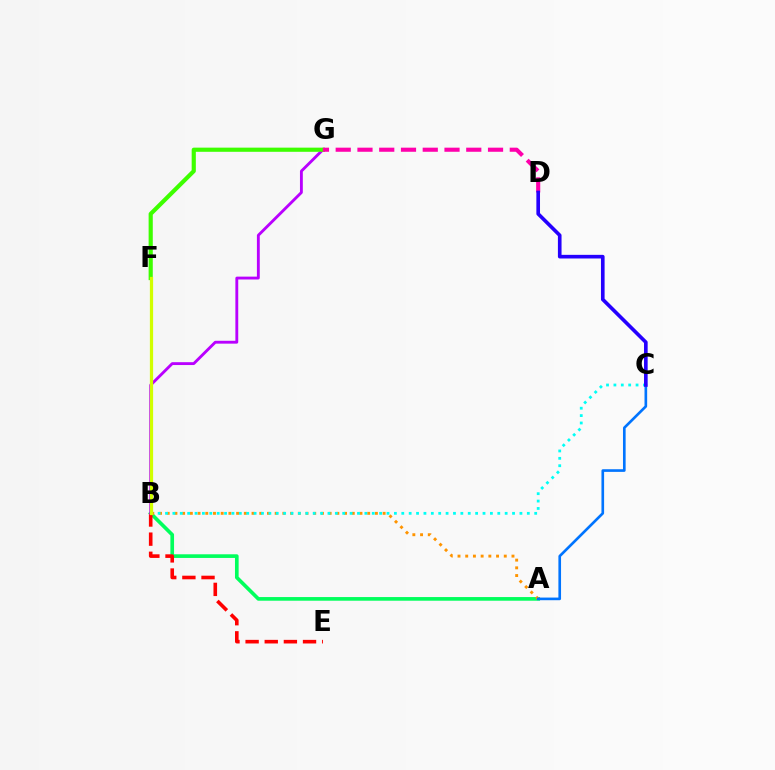{('A', 'B'): [{'color': '#00ff5c', 'line_style': 'solid', 'thickness': 2.63}, {'color': '#ff9400', 'line_style': 'dotted', 'thickness': 2.09}], ('B', 'E'): [{'color': '#ff0000', 'line_style': 'dashed', 'thickness': 2.6}], ('B', 'G'): [{'color': '#b900ff', 'line_style': 'solid', 'thickness': 2.06}], ('F', 'G'): [{'color': '#3dff00', 'line_style': 'solid', 'thickness': 2.99}], ('A', 'C'): [{'color': '#0074ff', 'line_style': 'solid', 'thickness': 1.91}], ('B', 'C'): [{'color': '#00fff6', 'line_style': 'dotted', 'thickness': 2.01}], ('D', 'G'): [{'color': '#ff00ac', 'line_style': 'dashed', 'thickness': 2.96}], ('B', 'F'): [{'color': '#d1ff00', 'line_style': 'solid', 'thickness': 2.33}], ('C', 'D'): [{'color': '#2500ff', 'line_style': 'solid', 'thickness': 2.62}]}